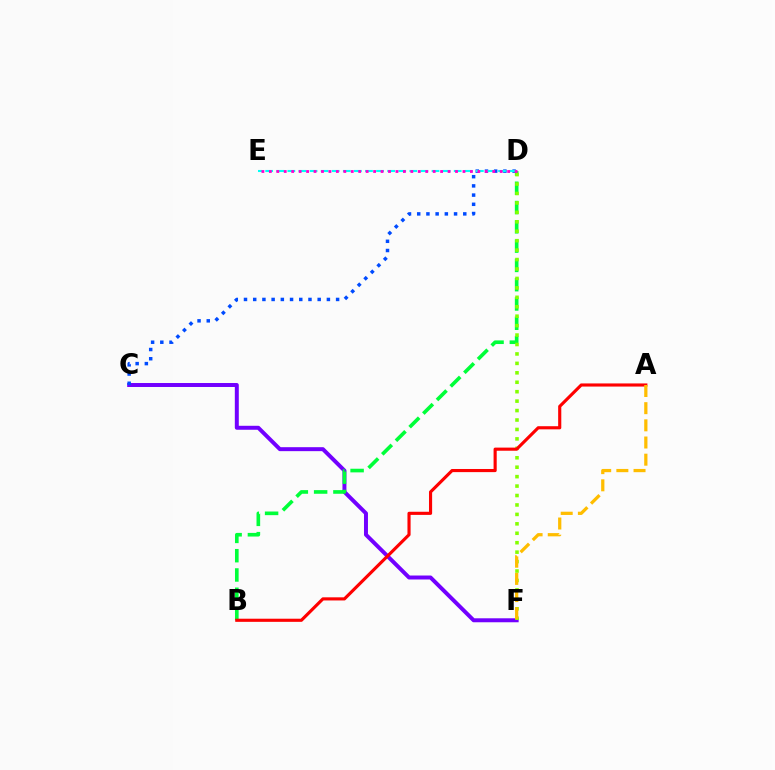{('C', 'F'): [{'color': '#7200ff', 'line_style': 'solid', 'thickness': 2.86}], ('C', 'D'): [{'color': '#004bff', 'line_style': 'dotted', 'thickness': 2.5}], ('B', 'D'): [{'color': '#00ff39', 'line_style': 'dashed', 'thickness': 2.62}], ('D', 'F'): [{'color': '#84ff00', 'line_style': 'dotted', 'thickness': 2.56}], ('D', 'E'): [{'color': '#00fff6', 'line_style': 'dashed', 'thickness': 1.51}, {'color': '#ff00cf', 'line_style': 'dotted', 'thickness': 2.02}], ('A', 'B'): [{'color': '#ff0000', 'line_style': 'solid', 'thickness': 2.26}], ('A', 'F'): [{'color': '#ffbd00', 'line_style': 'dashed', 'thickness': 2.33}]}